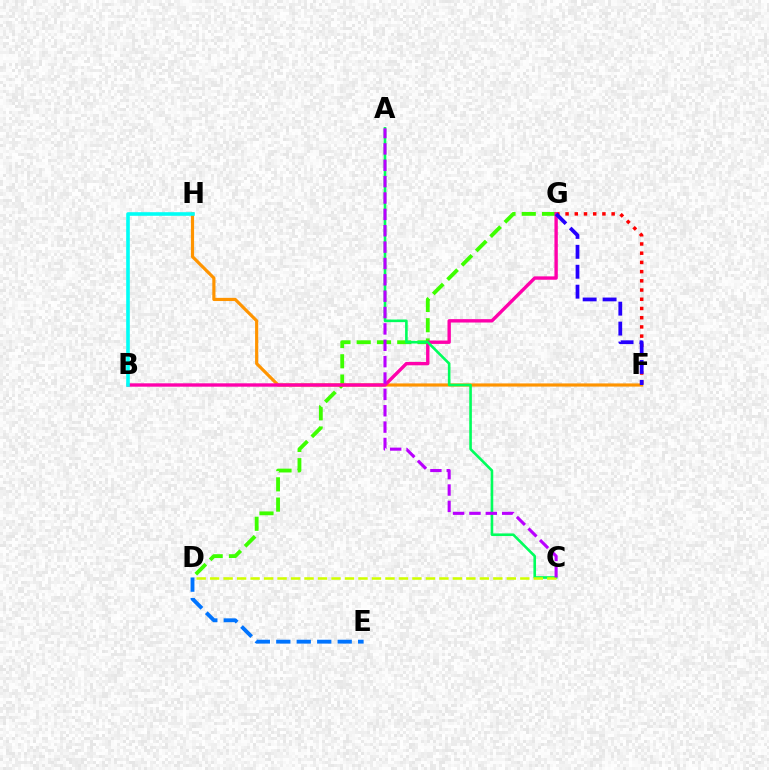{('F', 'G'): [{'color': '#ff0000', 'line_style': 'dotted', 'thickness': 2.5}, {'color': '#2500ff', 'line_style': 'dashed', 'thickness': 2.71}], ('D', 'G'): [{'color': '#3dff00', 'line_style': 'dashed', 'thickness': 2.75}], ('F', 'H'): [{'color': '#ff9400', 'line_style': 'solid', 'thickness': 2.28}], ('B', 'G'): [{'color': '#ff00ac', 'line_style': 'solid', 'thickness': 2.43}], ('A', 'C'): [{'color': '#00ff5c', 'line_style': 'solid', 'thickness': 1.88}, {'color': '#b900ff', 'line_style': 'dashed', 'thickness': 2.22}], ('C', 'D'): [{'color': '#d1ff00', 'line_style': 'dashed', 'thickness': 1.83}], ('D', 'E'): [{'color': '#0074ff', 'line_style': 'dashed', 'thickness': 2.78}], ('B', 'H'): [{'color': '#00fff6', 'line_style': 'solid', 'thickness': 2.59}]}